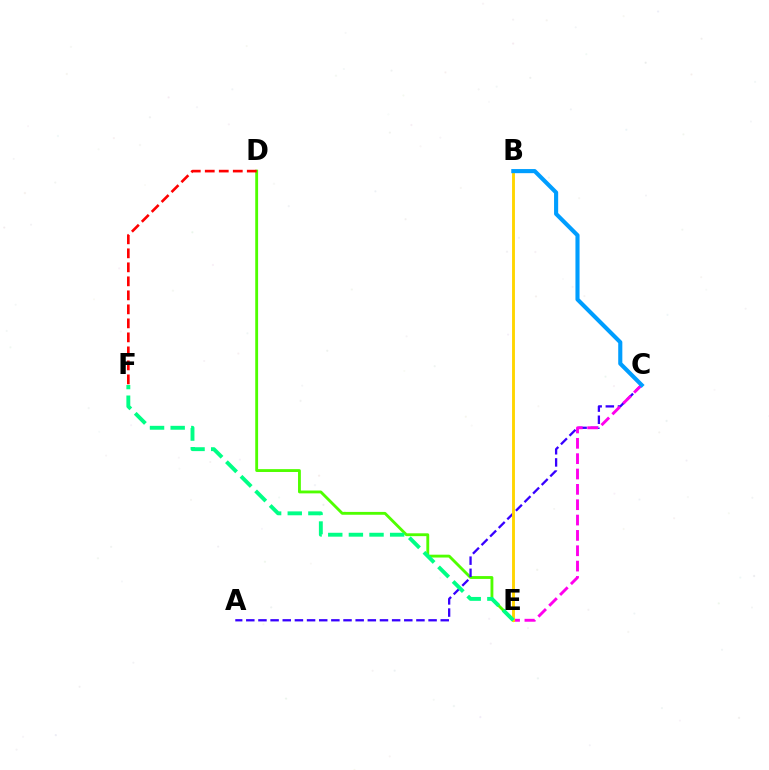{('D', 'E'): [{'color': '#4fff00', 'line_style': 'solid', 'thickness': 2.05}], ('A', 'C'): [{'color': '#3700ff', 'line_style': 'dashed', 'thickness': 1.65}], ('C', 'E'): [{'color': '#ff00ed', 'line_style': 'dashed', 'thickness': 2.08}], ('B', 'E'): [{'color': '#ffd500', 'line_style': 'solid', 'thickness': 2.08}], ('B', 'C'): [{'color': '#009eff', 'line_style': 'solid', 'thickness': 2.96}], ('D', 'F'): [{'color': '#ff0000', 'line_style': 'dashed', 'thickness': 1.9}], ('E', 'F'): [{'color': '#00ff86', 'line_style': 'dashed', 'thickness': 2.8}]}